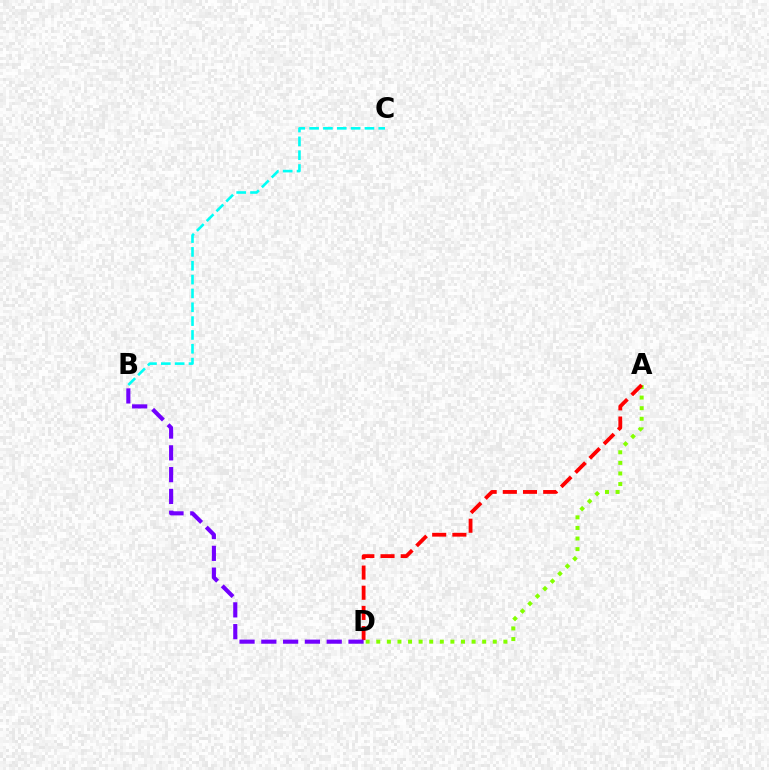{('A', 'D'): [{'color': '#84ff00', 'line_style': 'dotted', 'thickness': 2.88}, {'color': '#ff0000', 'line_style': 'dashed', 'thickness': 2.74}], ('B', 'D'): [{'color': '#7200ff', 'line_style': 'dashed', 'thickness': 2.96}], ('B', 'C'): [{'color': '#00fff6', 'line_style': 'dashed', 'thickness': 1.88}]}